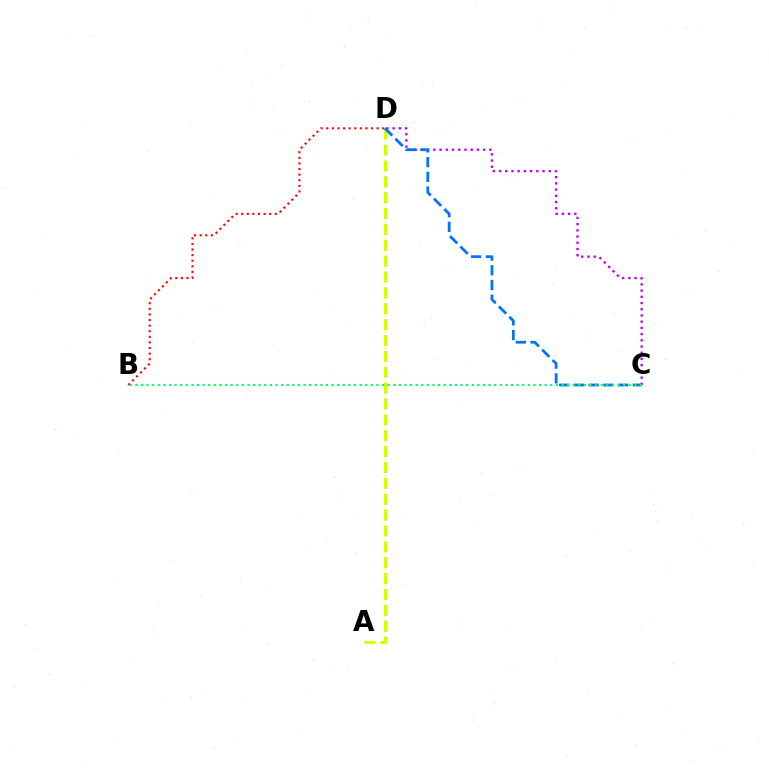{('A', 'D'): [{'color': '#d1ff00', 'line_style': 'dashed', 'thickness': 2.16}], ('C', 'D'): [{'color': '#b900ff', 'line_style': 'dotted', 'thickness': 1.69}, {'color': '#0074ff', 'line_style': 'dashed', 'thickness': 2.0}], ('B', 'D'): [{'color': '#ff0000', 'line_style': 'dotted', 'thickness': 1.52}], ('B', 'C'): [{'color': '#00ff5c', 'line_style': 'dotted', 'thickness': 1.52}]}